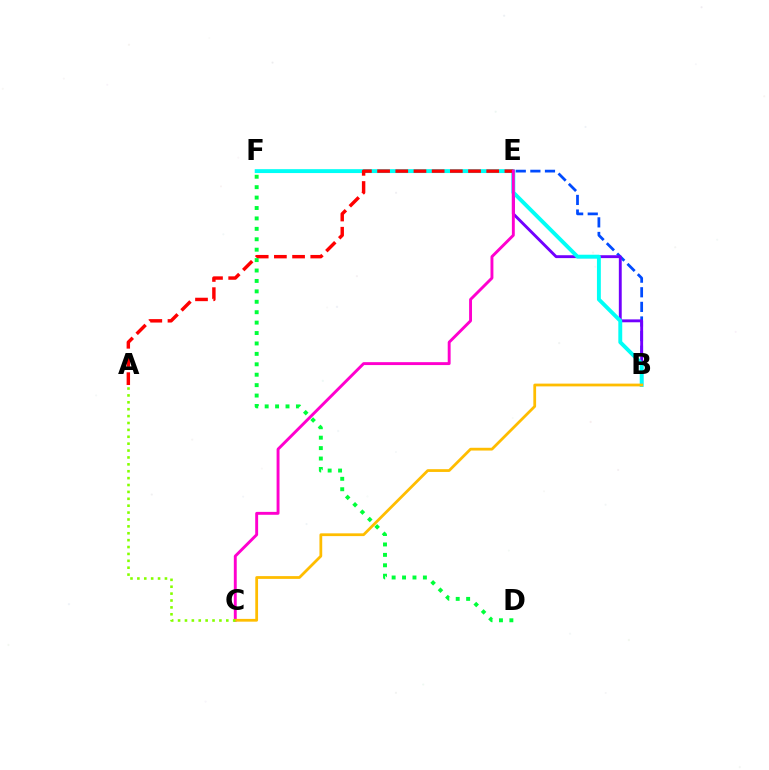{('B', 'E'): [{'color': '#004bff', 'line_style': 'dashed', 'thickness': 1.98}, {'color': '#7200ff', 'line_style': 'solid', 'thickness': 2.08}], ('B', 'F'): [{'color': '#00fff6', 'line_style': 'solid', 'thickness': 2.8}], ('A', 'E'): [{'color': '#ff0000', 'line_style': 'dashed', 'thickness': 2.47}], ('D', 'F'): [{'color': '#00ff39', 'line_style': 'dotted', 'thickness': 2.83}], ('C', 'E'): [{'color': '#ff00cf', 'line_style': 'solid', 'thickness': 2.09}], ('B', 'C'): [{'color': '#ffbd00', 'line_style': 'solid', 'thickness': 1.99}], ('A', 'C'): [{'color': '#84ff00', 'line_style': 'dotted', 'thickness': 1.87}]}